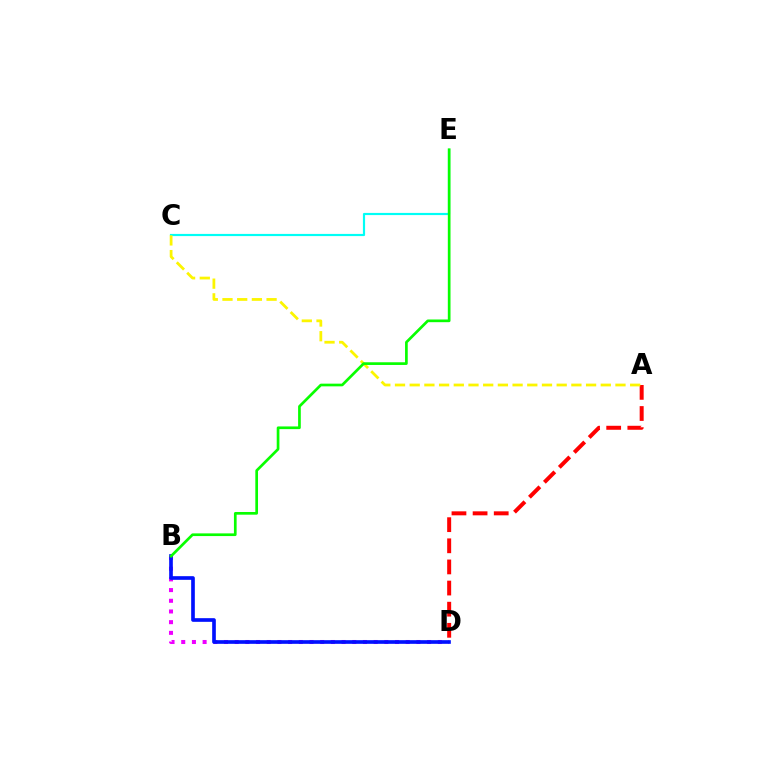{('B', 'D'): [{'color': '#ee00ff', 'line_style': 'dotted', 'thickness': 2.9}, {'color': '#0010ff', 'line_style': 'solid', 'thickness': 2.64}], ('C', 'E'): [{'color': '#00fff6', 'line_style': 'solid', 'thickness': 1.57}], ('A', 'D'): [{'color': '#ff0000', 'line_style': 'dashed', 'thickness': 2.87}], ('A', 'C'): [{'color': '#fcf500', 'line_style': 'dashed', 'thickness': 2.0}], ('B', 'E'): [{'color': '#08ff00', 'line_style': 'solid', 'thickness': 1.94}]}